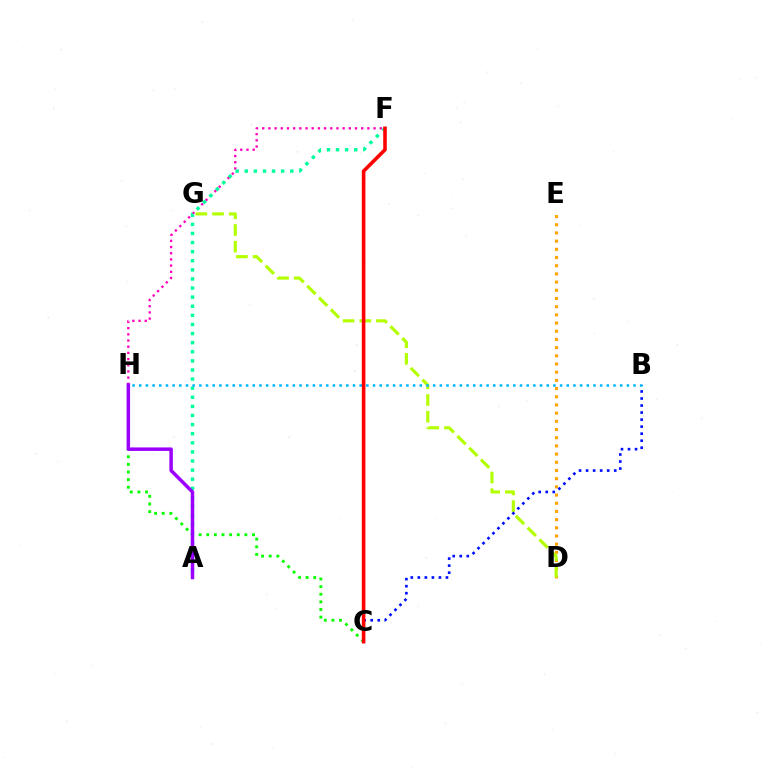{('F', 'H'): [{'color': '#ff00bd', 'line_style': 'dotted', 'thickness': 1.68}], ('C', 'H'): [{'color': '#08ff00', 'line_style': 'dotted', 'thickness': 2.07}], ('A', 'F'): [{'color': '#00ff9d', 'line_style': 'dotted', 'thickness': 2.47}], ('D', 'E'): [{'color': '#ffa500', 'line_style': 'dotted', 'thickness': 2.23}], ('D', 'G'): [{'color': '#b3ff00', 'line_style': 'dashed', 'thickness': 2.26}], ('B', 'C'): [{'color': '#0010ff', 'line_style': 'dotted', 'thickness': 1.91}], ('B', 'H'): [{'color': '#00b5ff', 'line_style': 'dotted', 'thickness': 1.82}], ('A', 'H'): [{'color': '#9b00ff', 'line_style': 'solid', 'thickness': 2.51}], ('C', 'F'): [{'color': '#ff0000', 'line_style': 'solid', 'thickness': 2.58}]}